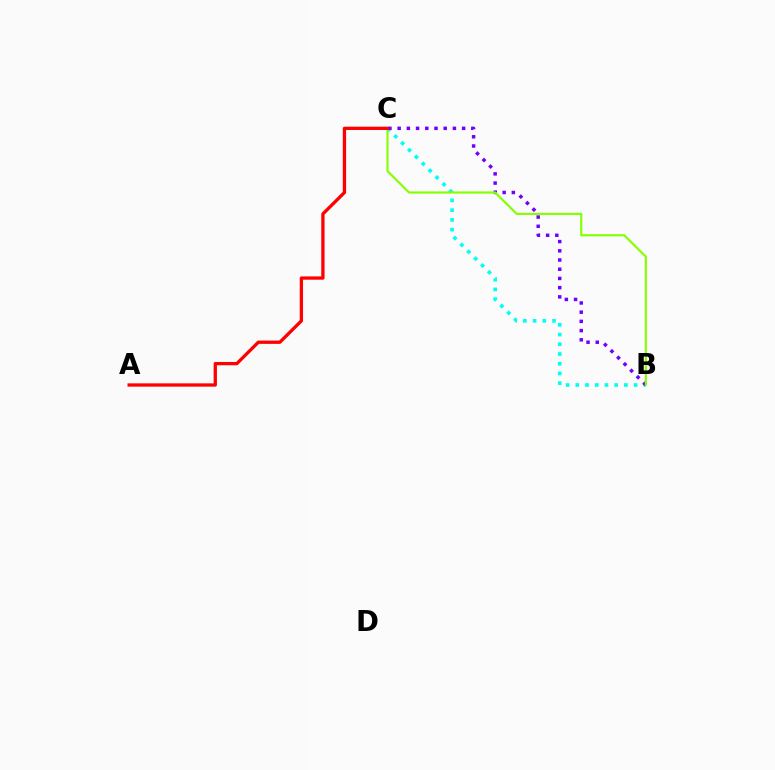{('B', 'C'): [{'color': '#00fff6', 'line_style': 'dotted', 'thickness': 2.64}, {'color': '#7200ff', 'line_style': 'dotted', 'thickness': 2.5}, {'color': '#84ff00', 'line_style': 'solid', 'thickness': 1.53}], ('A', 'C'): [{'color': '#ff0000', 'line_style': 'solid', 'thickness': 2.37}]}